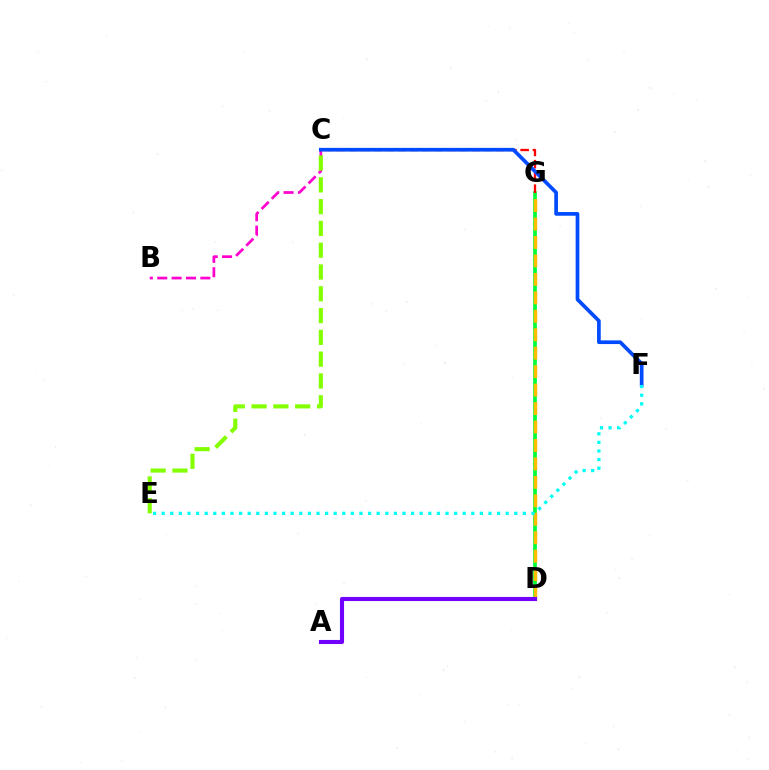{('B', 'C'): [{'color': '#ff00cf', 'line_style': 'dashed', 'thickness': 1.95}], ('D', 'G'): [{'color': '#00ff39', 'line_style': 'solid', 'thickness': 2.67}, {'color': '#ffbd00', 'line_style': 'dashed', 'thickness': 2.51}], ('C', 'G'): [{'color': '#ff0000', 'line_style': 'dashed', 'thickness': 1.67}], ('C', 'E'): [{'color': '#84ff00', 'line_style': 'dashed', 'thickness': 2.96}], ('C', 'F'): [{'color': '#004bff', 'line_style': 'solid', 'thickness': 2.66}], ('E', 'F'): [{'color': '#00fff6', 'line_style': 'dotted', 'thickness': 2.34}], ('A', 'D'): [{'color': '#7200ff', 'line_style': 'solid', 'thickness': 2.95}]}